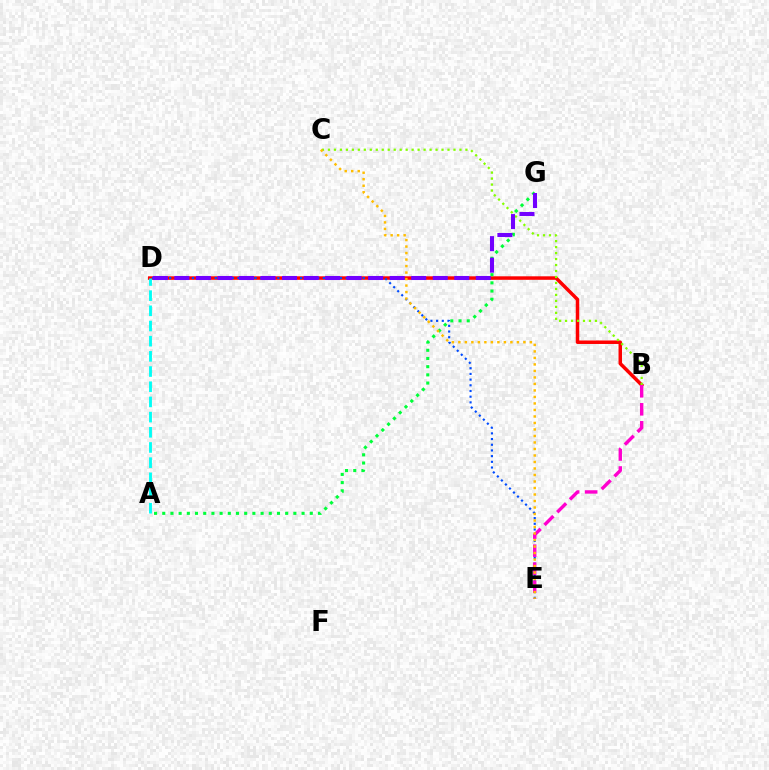{('B', 'D'): [{'color': '#ff0000', 'line_style': 'solid', 'thickness': 2.52}], ('A', 'G'): [{'color': '#00ff39', 'line_style': 'dotted', 'thickness': 2.23}], ('D', 'E'): [{'color': '#004bff', 'line_style': 'dotted', 'thickness': 1.55}], ('B', 'E'): [{'color': '#ff00cf', 'line_style': 'dashed', 'thickness': 2.45}], ('B', 'C'): [{'color': '#84ff00', 'line_style': 'dotted', 'thickness': 1.62}], ('A', 'D'): [{'color': '#00fff6', 'line_style': 'dashed', 'thickness': 2.06}], ('C', 'E'): [{'color': '#ffbd00', 'line_style': 'dotted', 'thickness': 1.77}], ('D', 'G'): [{'color': '#7200ff', 'line_style': 'dashed', 'thickness': 2.92}]}